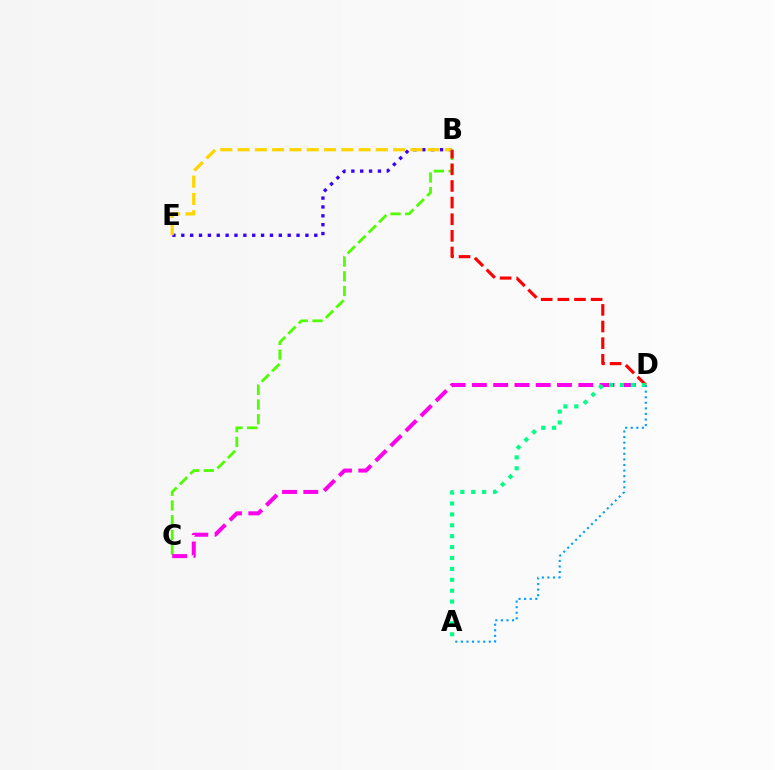{('B', 'E'): [{'color': '#3700ff', 'line_style': 'dotted', 'thickness': 2.41}, {'color': '#ffd500', 'line_style': 'dashed', 'thickness': 2.35}], ('B', 'C'): [{'color': '#4fff00', 'line_style': 'dashed', 'thickness': 2.0}], ('C', 'D'): [{'color': '#ff00ed', 'line_style': 'dashed', 'thickness': 2.89}], ('B', 'D'): [{'color': '#ff0000', 'line_style': 'dashed', 'thickness': 2.26}], ('A', 'D'): [{'color': '#00ff86', 'line_style': 'dotted', 'thickness': 2.96}, {'color': '#009eff', 'line_style': 'dotted', 'thickness': 1.52}]}